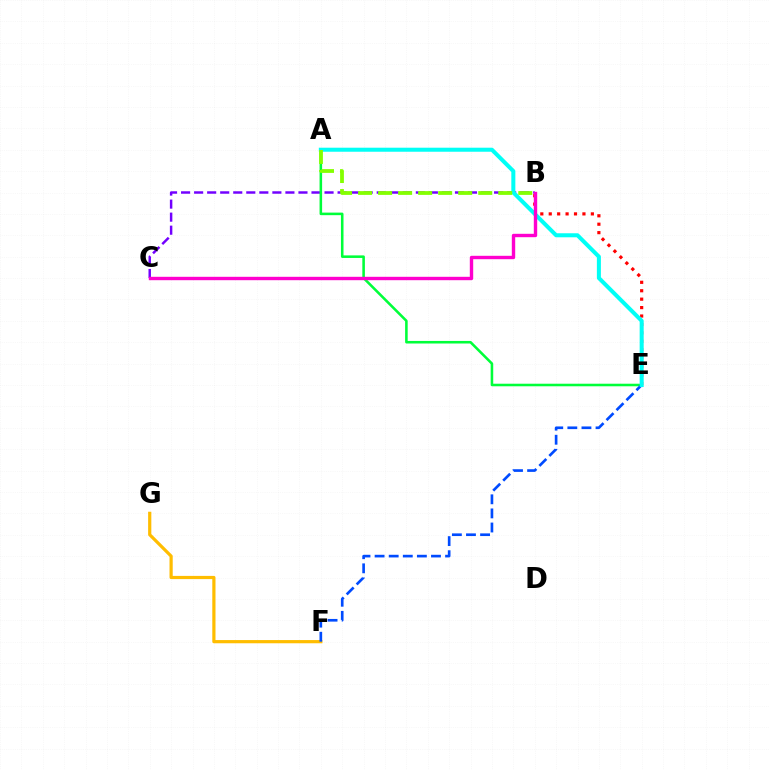{('B', 'C'): [{'color': '#7200ff', 'line_style': 'dashed', 'thickness': 1.77}, {'color': '#ff00cf', 'line_style': 'solid', 'thickness': 2.44}], ('A', 'E'): [{'color': '#00ff39', 'line_style': 'solid', 'thickness': 1.85}, {'color': '#00fff6', 'line_style': 'solid', 'thickness': 2.9}], ('F', 'G'): [{'color': '#ffbd00', 'line_style': 'solid', 'thickness': 2.31}], ('E', 'F'): [{'color': '#004bff', 'line_style': 'dashed', 'thickness': 1.91}], ('B', 'E'): [{'color': '#ff0000', 'line_style': 'dotted', 'thickness': 2.29}], ('A', 'B'): [{'color': '#84ff00', 'line_style': 'dashed', 'thickness': 2.72}]}